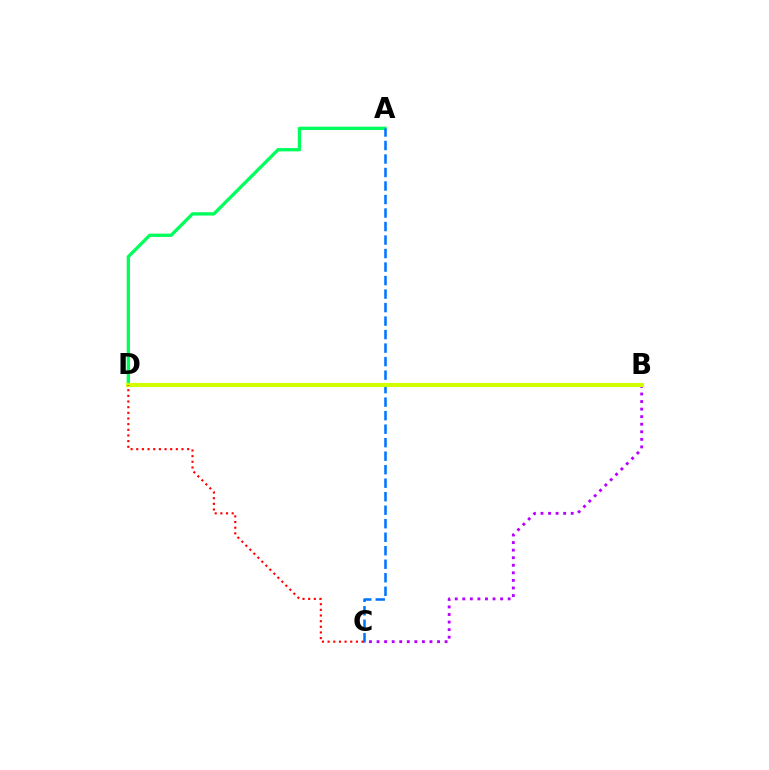{('A', 'D'): [{'color': '#00ff5c', 'line_style': 'solid', 'thickness': 2.38}], ('B', 'C'): [{'color': '#b900ff', 'line_style': 'dotted', 'thickness': 2.05}], ('A', 'C'): [{'color': '#0074ff', 'line_style': 'dashed', 'thickness': 1.83}], ('B', 'D'): [{'color': '#d1ff00', 'line_style': 'solid', 'thickness': 2.96}], ('C', 'D'): [{'color': '#ff0000', 'line_style': 'dotted', 'thickness': 1.54}]}